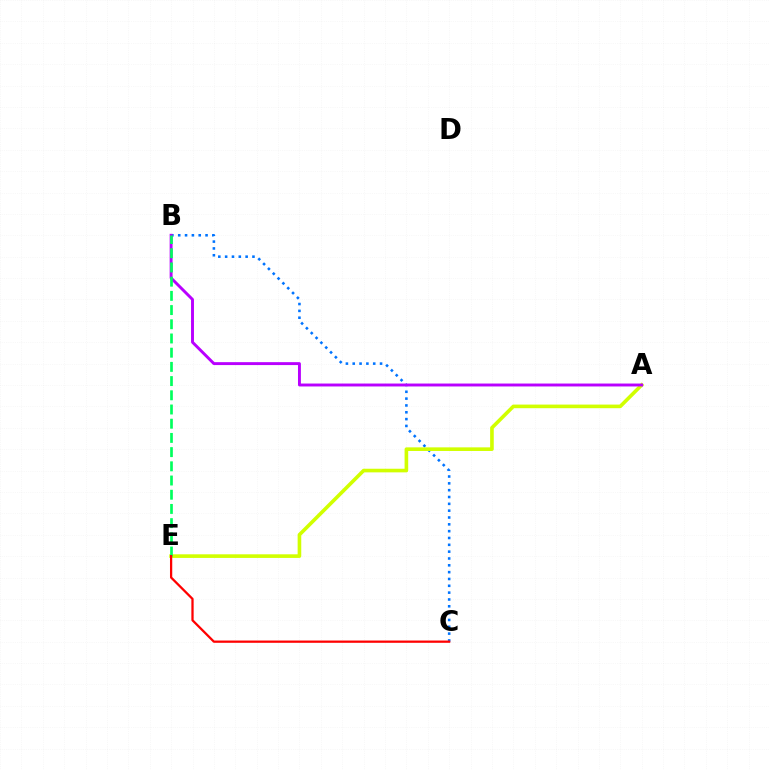{('B', 'C'): [{'color': '#0074ff', 'line_style': 'dotted', 'thickness': 1.86}], ('A', 'E'): [{'color': '#d1ff00', 'line_style': 'solid', 'thickness': 2.61}], ('A', 'B'): [{'color': '#b900ff', 'line_style': 'solid', 'thickness': 2.1}], ('B', 'E'): [{'color': '#00ff5c', 'line_style': 'dashed', 'thickness': 1.93}], ('C', 'E'): [{'color': '#ff0000', 'line_style': 'solid', 'thickness': 1.63}]}